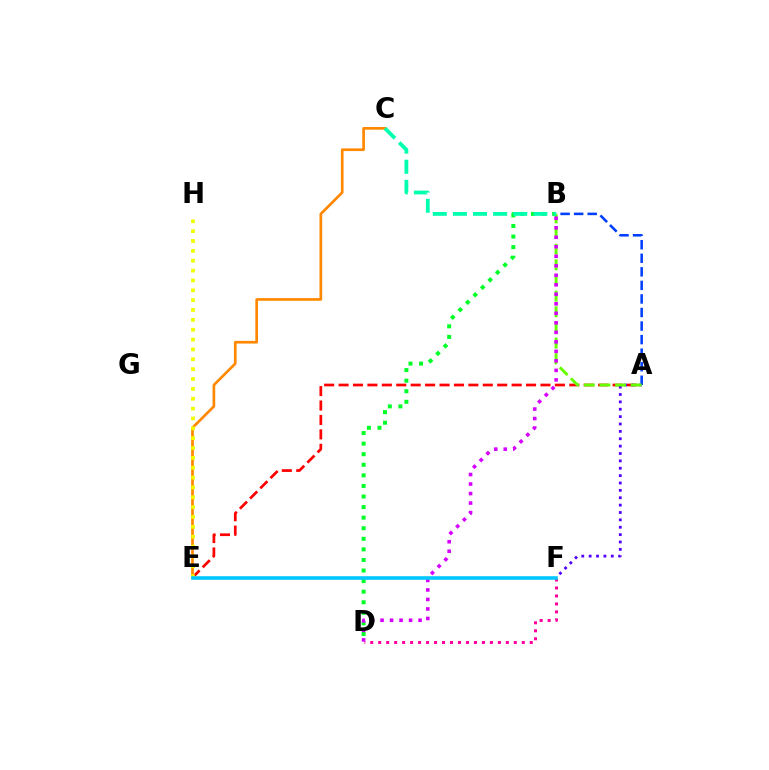{('A', 'E'): [{'color': '#ff0000', 'line_style': 'dashed', 'thickness': 1.96}], ('D', 'F'): [{'color': '#ff00a0', 'line_style': 'dotted', 'thickness': 2.17}], ('A', 'F'): [{'color': '#4f00ff', 'line_style': 'dotted', 'thickness': 2.0}], ('B', 'D'): [{'color': '#00ff27', 'line_style': 'dotted', 'thickness': 2.87}, {'color': '#d600ff', 'line_style': 'dotted', 'thickness': 2.58}], ('C', 'E'): [{'color': '#ff8800', 'line_style': 'solid', 'thickness': 1.93}], ('A', 'B'): [{'color': '#003fff', 'line_style': 'dashed', 'thickness': 1.84}, {'color': '#66ff00', 'line_style': 'dashed', 'thickness': 2.13}], ('E', 'H'): [{'color': '#eeff00', 'line_style': 'dotted', 'thickness': 2.68}], ('E', 'F'): [{'color': '#00c7ff', 'line_style': 'solid', 'thickness': 2.57}], ('B', 'C'): [{'color': '#00ffaf', 'line_style': 'dashed', 'thickness': 2.73}]}